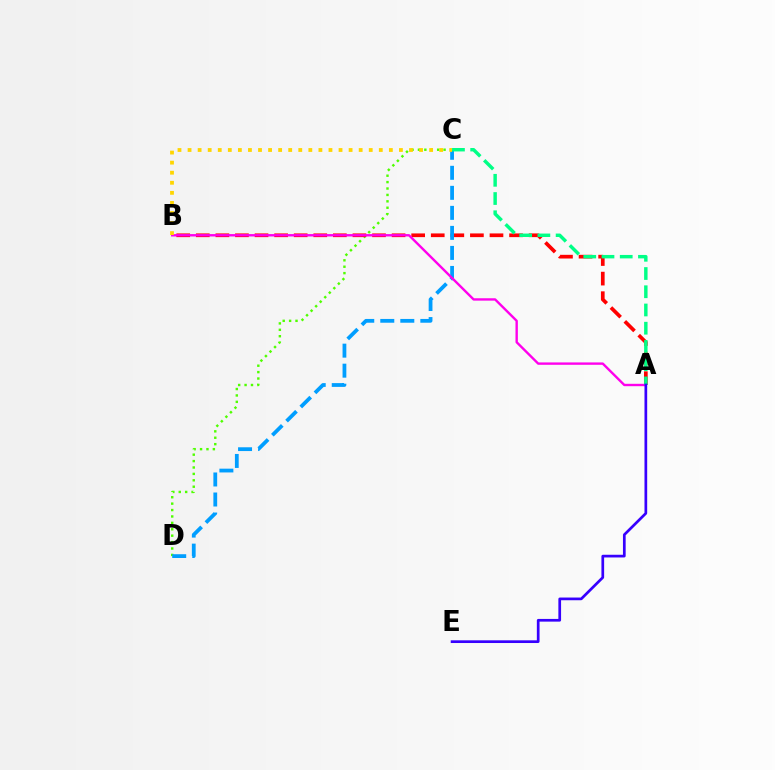{('C', 'D'): [{'color': '#4fff00', 'line_style': 'dotted', 'thickness': 1.74}, {'color': '#009eff', 'line_style': 'dashed', 'thickness': 2.72}], ('A', 'B'): [{'color': '#ff0000', 'line_style': 'dashed', 'thickness': 2.66}, {'color': '#ff00ed', 'line_style': 'solid', 'thickness': 1.71}], ('B', 'C'): [{'color': '#ffd500', 'line_style': 'dotted', 'thickness': 2.73}], ('A', 'C'): [{'color': '#00ff86', 'line_style': 'dashed', 'thickness': 2.48}], ('A', 'E'): [{'color': '#3700ff', 'line_style': 'solid', 'thickness': 1.95}]}